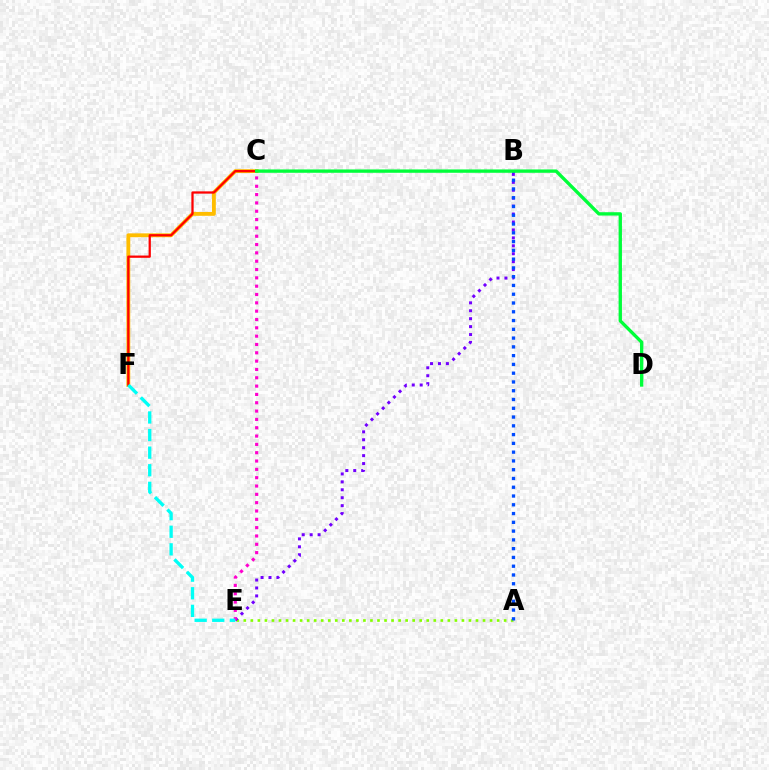{('C', 'F'): [{'color': '#ffbd00', 'line_style': 'solid', 'thickness': 2.77}, {'color': '#ff0000', 'line_style': 'solid', 'thickness': 1.63}], ('A', 'E'): [{'color': '#84ff00', 'line_style': 'dotted', 'thickness': 1.91}], ('B', 'E'): [{'color': '#7200ff', 'line_style': 'dotted', 'thickness': 2.16}], ('C', 'E'): [{'color': '#ff00cf', 'line_style': 'dotted', 'thickness': 2.26}], ('E', 'F'): [{'color': '#00fff6', 'line_style': 'dashed', 'thickness': 2.39}], ('A', 'B'): [{'color': '#004bff', 'line_style': 'dotted', 'thickness': 2.38}], ('C', 'D'): [{'color': '#00ff39', 'line_style': 'solid', 'thickness': 2.4}]}